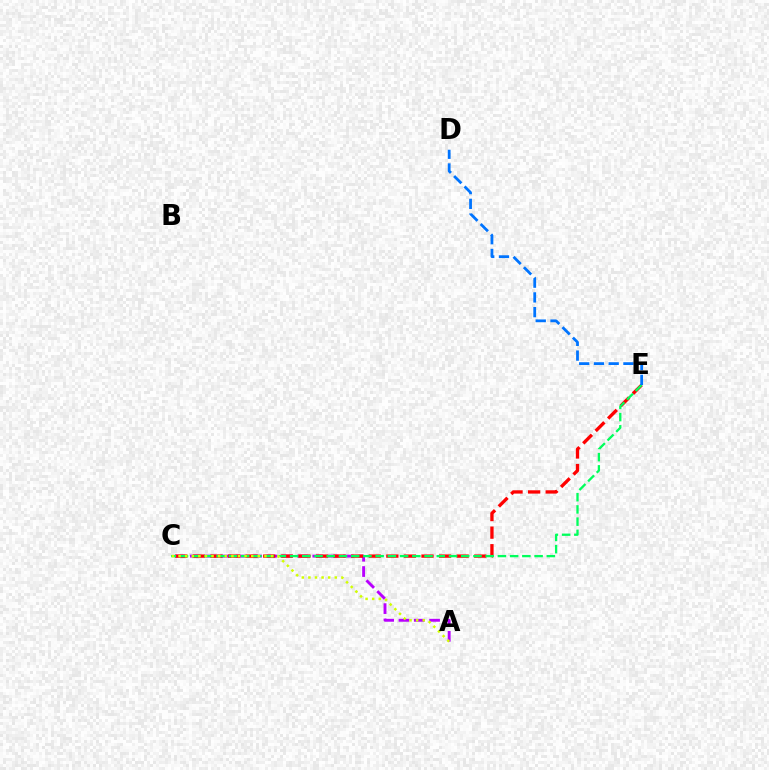{('A', 'C'): [{'color': '#b900ff', 'line_style': 'dashed', 'thickness': 2.08}, {'color': '#d1ff00', 'line_style': 'dotted', 'thickness': 1.79}], ('C', 'E'): [{'color': '#ff0000', 'line_style': 'dashed', 'thickness': 2.39}, {'color': '#00ff5c', 'line_style': 'dashed', 'thickness': 1.66}], ('D', 'E'): [{'color': '#0074ff', 'line_style': 'dashed', 'thickness': 2.0}]}